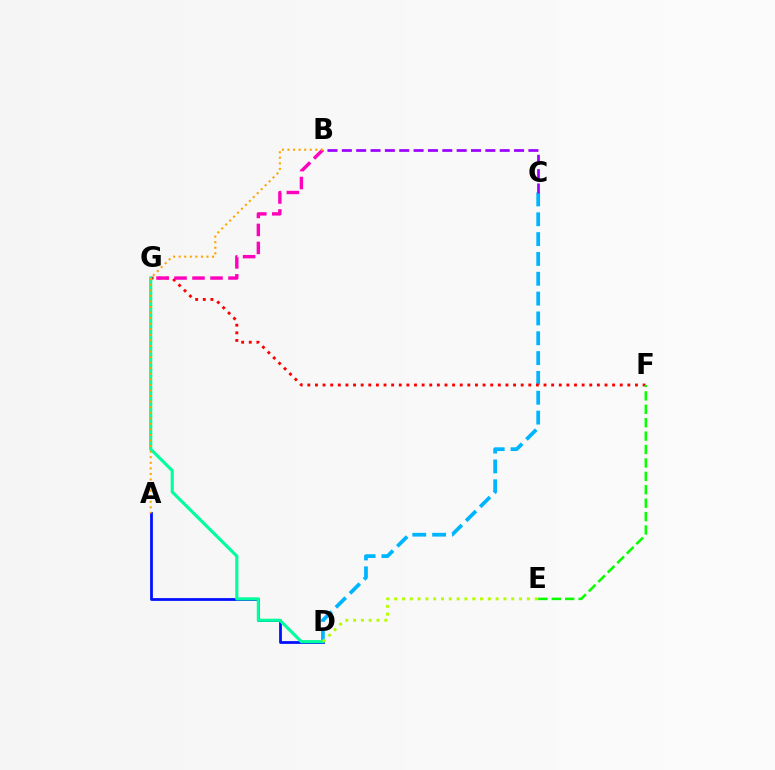{('C', 'D'): [{'color': '#00b5ff', 'line_style': 'dashed', 'thickness': 2.69}], ('F', 'G'): [{'color': '#ff0000', 'line_style': 'dotted', 'thickness': 2.07}], ('B', 'G'): [{'color': '#ff00bd', 'line_style': 'dashed', 'thickness': 2.44}], ('A', 'D'): [{'color': '#0010ff', 'line_style': 'solid', 'thickness': 1.99}], ('D', 'G'): [{'color': '#00ff9d', 'line_style': 'solid', 'thickness': 2.25}], ('A', 'B'): [{'color': '#ffa500', 'line_style': 'dotted', 'thickness': 1.51}], ('D', 'E'): [{'color': '#b3ff00', 'line_style': 'dotted', 'thickness': 2.12}], ('B', 'C'): [{'color': '#9b00ff', 'line_style': 'dashed', 'thickness': 1.95}], ('E', 'F'): [{'color': '#08ff00', 'line_style': 'dashed', 'thickness': 1.82}]}